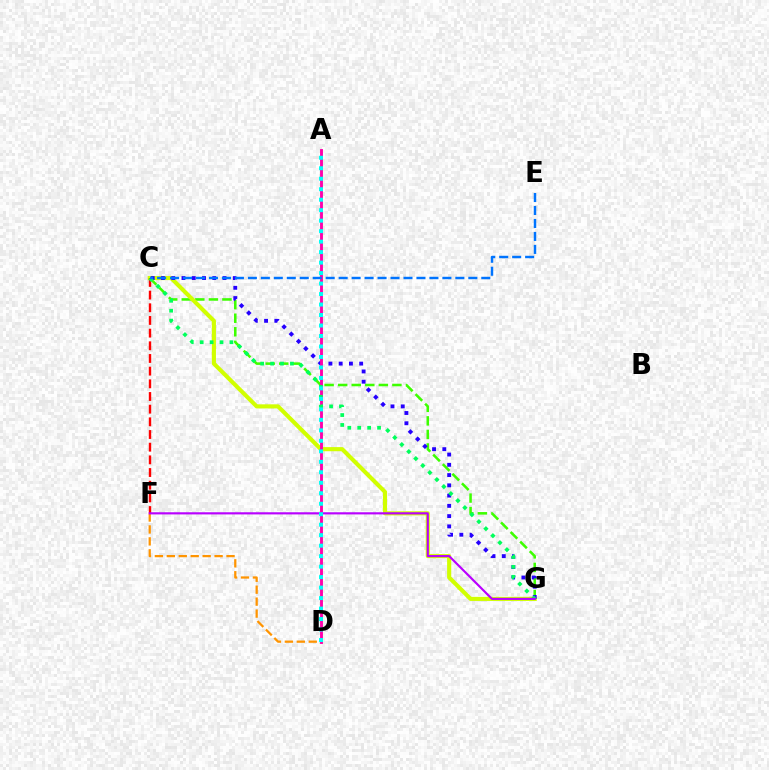{('C', 'G'): [{'color': '#3dff00', 'line_style': 'dashed', 'thickness': 1.84}, {'color': '#d1ff00', 'line_style': 'solid', 'thickness': 2.96}, {'color': '#2500ff', 'line_style': 'dotted', 'thickness': 2.79}, {'color': '#00ff5c', 'line_style': 'dotted', 'thickness': 2.69}], ('D', 'F'): [{'color': '#ff9400', 'line_style': 'dashed', 'thickness': 1.62}], ('C', 'F'): [{'color': '#ff0000', 'line_style': 'dashed', 'thickness': 1.72}], ('A', 'D'): [{'color': '#ff00ac', 'line_style': 'solid', 'thickness': 2.07}, {'color': '#00fff6', 'line_style': 'dotted', 'thickness': 2.85}], ('C', 'E'): [{'color': '#0074ff', 'line_style': 'dashed', 'thickness': 1.76}], ('F', 'G'): [{'color': '#b900ff', 'line_style': 'solid', 'thickness': 1.55}]}